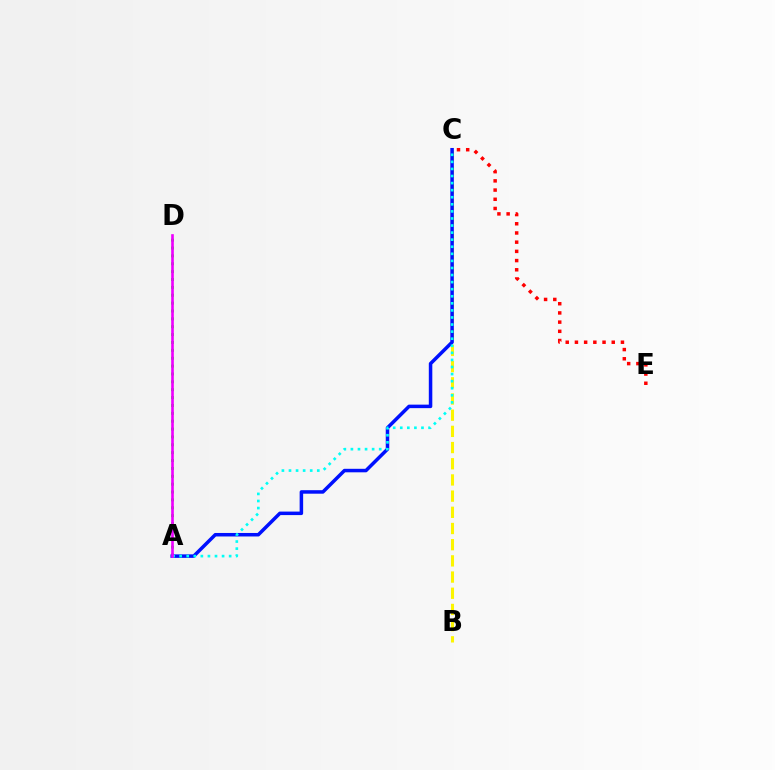{('C', 'E'): [{'color': '#ff0000', 'line_style': 'dotted', 'thickness': 2.5}], ('B', 'C'): [{'color': '#fcf500', 'line_style': 'dashed', 'thickness': 2.2}], ('A', 'D'): [{'color': '#08ff00', 'line_style': 'dotted', 'thickness': 2.14}, {'color': '#ee00ff', 'line_style': 'solid', 'thickness': 1.91}], ('A', 'C'): [{'color': '#0010ff', 'line_style': 'solid', 'thickness': 2.52}, {'color': '#00fff6', 'line_style': 'dotted', 'thickness': 1.92}]}